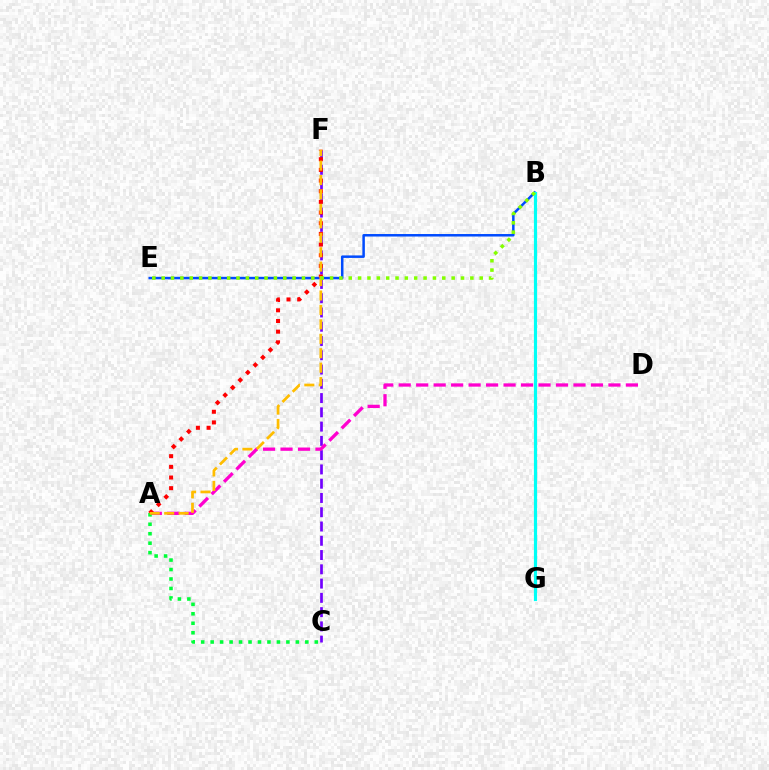{('C', 'F'): [{'color': '#7200ff', 'line_style': 'dashed', 'thickness': 1.94}], ('A', 'D'): [{'color': '#ff00cf', 'line_style': 'dashed', 'thickness': 2.37}], ('A', 'C'): [{'color': '#00ff39', 'line_style': 'dotted', 'thickness': 2.57}], ('B', 'E'): [{'color': '#004bff', 'line_style': 'solid', 'thickness': 1.8}, {'color': '#84ff00', 'line_style': 'dotted', 'thickness': 2.54}], ('A', 'F'): [{'color': '#ff0000', 'line_style': 'dotted', 'thickness': 2.9}, {'color': '#ffbd00', 'line_style': 'dashed', 'thickness': 1.96}], ('B', 'G'): [{'color': '#00fff6', 'line_style': 'solid', 'thickness': 2.29}]}